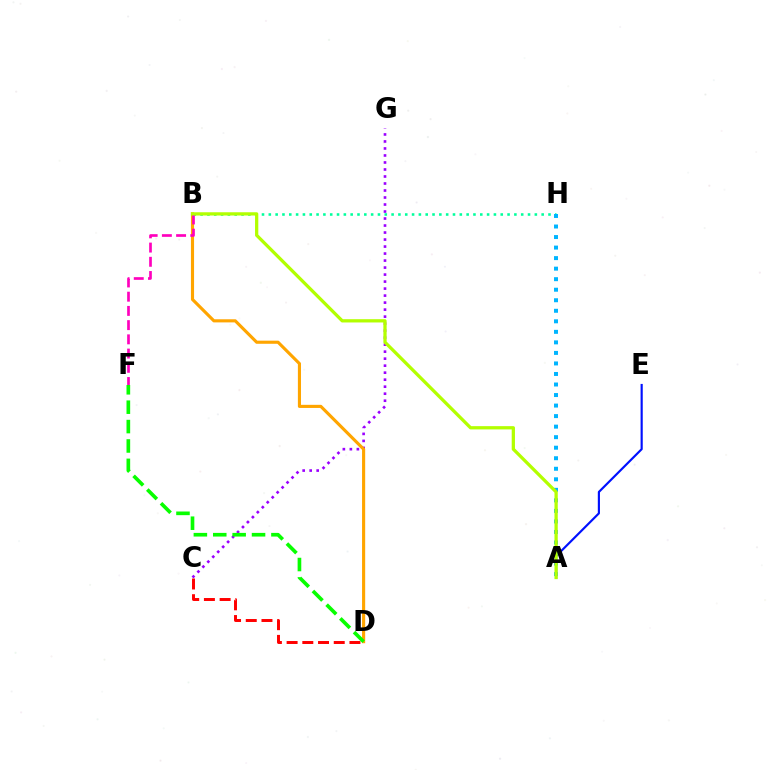{('A', 'E'): [{'color': '#0010ff', 'line_style': 'solid', 'thickness': 1.55}], ('C', 'G'): [{'color': '#9b00ff', 'line_style': 'dotted', 'thickness': 1.9}], ('B', 'D'): [{'color': '#ffa500', 'line_style': 'solid', 'thickness': 2.25}], ('B', 'H'): [{'color': '#00ff9d', 'line_style': 'dotted', 'thickness': 1.85}], ('B', 'F'): [{'color': '#ff00bd', 'line_style': 'dashed', 'thickness': 1.93}], ('A', 'H'): [{'color': '#00b5ff', 'line_style': 'dotted', 'thickness': 2.86}], ('C', 'D'): [{'color': '#ff0000', 'line_style': 'dashed', 'thickness': 2.13}], ('A', 'B'): [{'color': '#b3ff00', 'line_style': 'solid', 'thickness': 2.35}], ('D', 'F'): [{'color': '#08ff00', 'line_style': 'dashed', 'thickness': 2.63}]}